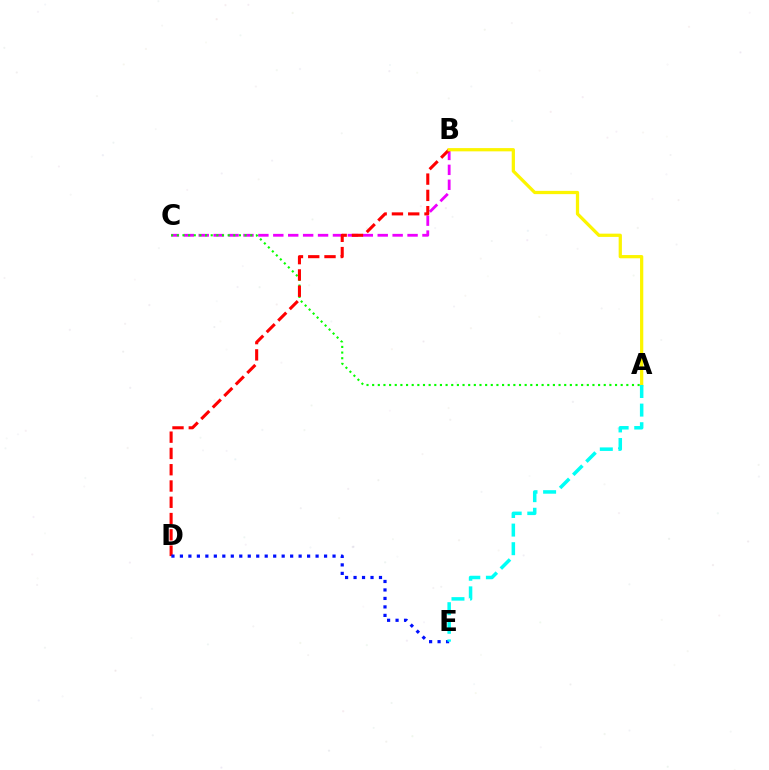{('B', 'C'): [{'color': '#ee00ff', 'line_style': 'dashed', 'thickness': 2.03}], ('A', 'C'): [{'color': '#08ff00', 'line_style': 'dotted', 'thickness': 1.53}], ('B', 'D'): [{'color': '#ff0000', 'line_style': 'dashed', 'thickness': 2.21}], ('D', 'E'): [{'color': '#0010ff', 'line_style': 'dotted', 'thickness': 2.3}], ('A', 'B'): [{'color': '#fcf500', 'line_style': 'solid', 'thickness': 2.34}], ('A', 'E'): [{'color': '#00fff6', 'line_style': 'dashed', 'thickness': 2.53}]}